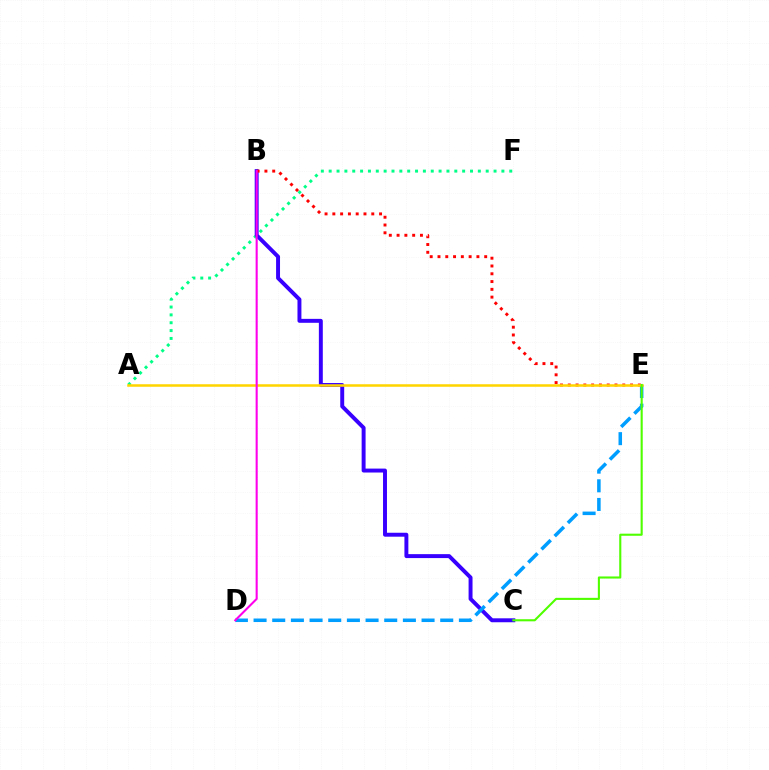{('A', 'F'): [{'color': '#00ff86', 'line_style': 'dotted', 'thickness': 2.13}], ('B', 'C'): [{'color': '#3700ff', 'line_style': 'solid', 'thickness': 2.84}], ('D', 'E'): [{'color': '#009eff', 'line_style': 'dashed', 'thickness': 2.54}], ('B', 'E'): [{'color': '#ff0000', 'line_style': 'dotted', 'thickness': 2.12}], ('A', 'E'): [{'color': '#ffd500', 'line_style': 'solid', 'thickness': 1.82}], ('B', 'D'): [{'color': '#ff00ed', 'line_style': 'solid', 'thickness': 1.51}], ('C', 'E'): [{'color': '#4fff00', 'line_style': 'solid', 'thickness': 1.51}]}